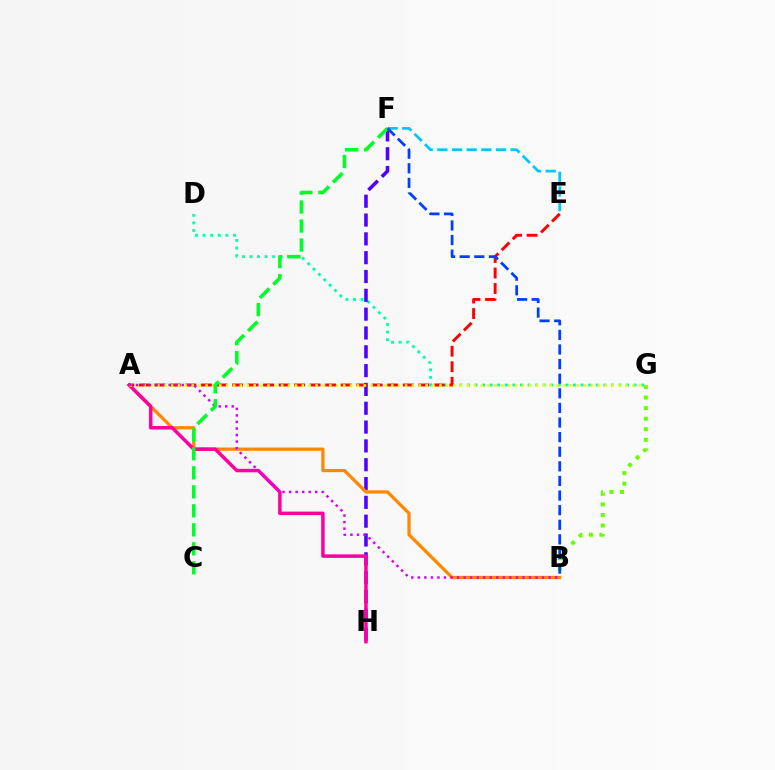{('D', 'G'): [{'color': '#00ffaf', 'line_style': 'dotted', 'thickness': 2.06}], ('F', 'H'): [{'color': '#4f00ff', 'line_style': 'dashed', 'thickness': 2.56}], ('A', 'B'): [{'color': '#ff8800', 'line_style': 'solid', 'thickness': 2.35}, {'color': '#d600ff', 'line_style': 'dotted', 'thickness': 1.78}], ('A', 'E'): [{'color': '#ff0000', 'line_style': 'dashed', 'thickness': 2.11}], ('A', 'H'): [{'color': '#ff00a0', 'line_style': 'solid', 'thickness': 2.51}], ('B', 'G'): [{'color': '#66ff00', 'line_style': 'dotted', 'thickness': 2.87}], ('A', 'G'): [{'color': '#eeff00', 'line_style': 'dotted', 'thickness': 1.87}], ('E', 'F'): [{'color': '#00c7ff', 'line_style': 'dashed', 'thickness': 1.99}], ('C', 'F'): [{'color': '#00ff27', 'line_style': 'dashed', 'thickness': 2.58}], ('B', 'F'): [{'color': '#003fff', 'line_style': 'dashed', 'thickness': 1.98}]}